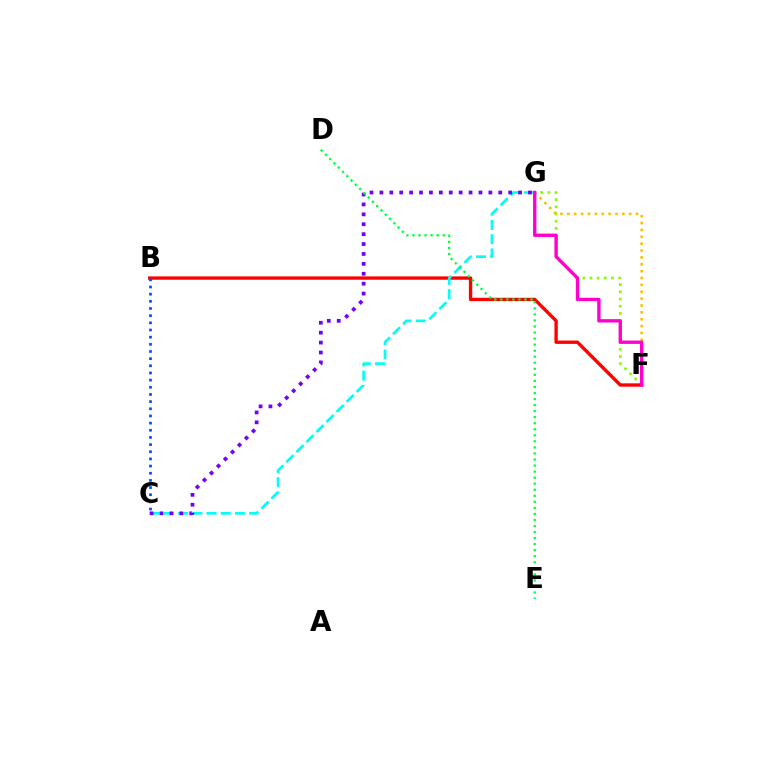{('F', 'G'): [{'color': '#84ff00', 'line_style': 'dotted', 'thickness': 1.95}, {'color': '#ffbd00', 'line_style': 'dotted', 'thickness': 1.87}, {'color': '#ff00cf', 'line_style': 'solid', 'thickness': 2.42}], ('B', 'F'): [{'color': '#ff0000', 'line_style': 'solid', 'thickness': 2.42}], ('C', 'G'): [{'color': '#00fff6', 'line_style': 'dashed', 'thickness': 1.93}, {'color': '#7200ff', 'line_style': 'dotted', 'thickness': 2.69}], ('D', 'E'): [{'color': '#00ff39', 'line_style': 'dotted', 'thickness': 1.64}], ('B', 'C'): [{'color': '#004bff', 'line_style': 'dotted', 'thickness': 1.95}]}